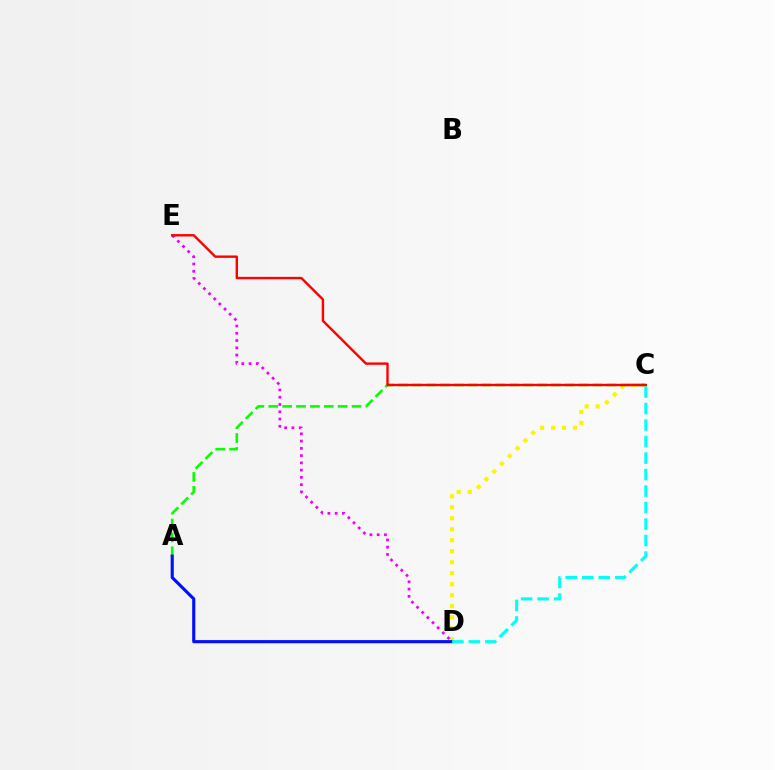{('C', 'D'): [{'color': '#fcf500', 'line_style': 'dotted', 'thickness': 2.99}, {'color': '#00fff6', 'line_style': 'dashed', 'thickness': 2.24}], ('A', 'C'): [{'color': '#08ff00', 'line_style': 'dashed', 'thickness': 1.89}], ('D', 'E'): [{'color': '#ee00ff', 'line_style': 'dotted', 'thickness': 1.97}], ('A', 'D'): [{'color': '#0010ff', 'line_style': 'solid', 'thickness': 2.26}], ('C', 'E'): [{'color': '#ff0000', 'line_style': 'solid', 'thickness': 1.73}]}